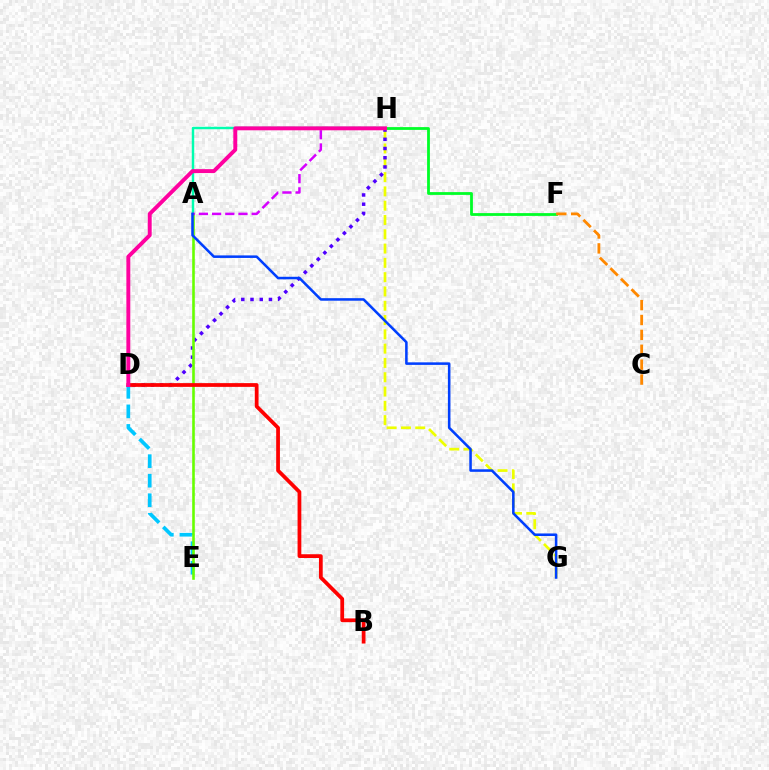{('A', 'H'): [{'color': '#00ffaf', 'line_style': 'solid', 'thickness': 1.76}, {'color': '#d600ff', 'line_style': 'dashed', 'thickness': 1.79}], ('G', 'H'): [{'color': '#eeff00', 'line_style': 'dashed', 'thickness': 1.94}], ('D', 'H'): [{'color': '#4f00ff', 'line_style': 'dotted', 'thickness': 2.51}, {'color': '#ff00a0', 'line_style': 'solid', 'thickness': 2.82}], ('D', 'E'): [{'color': '#00c7ff', 'line_style': 'dashed', 'thickness': 2.66}], ('A', 'E'): [{'color': '#66ff00', 'line_style': 'solid', 'thickness': 1.87}], ('F', 'H'): [{'color': '#00ff27', 'line_style': 'solid', 'thickness': 2.01}], ('C', 'F'): [{'color': '#ff8800', 'line_style': 'dashed', 'thickness': 2.02}], ('B', 'D'): [{'color': '#ff0000', 'line_style': 'solid', 'thickness': 2.7}], ('A', 'G'): [{'color': '#003fff', 'line_style': 'solid', 'thickness': 1.83}]}